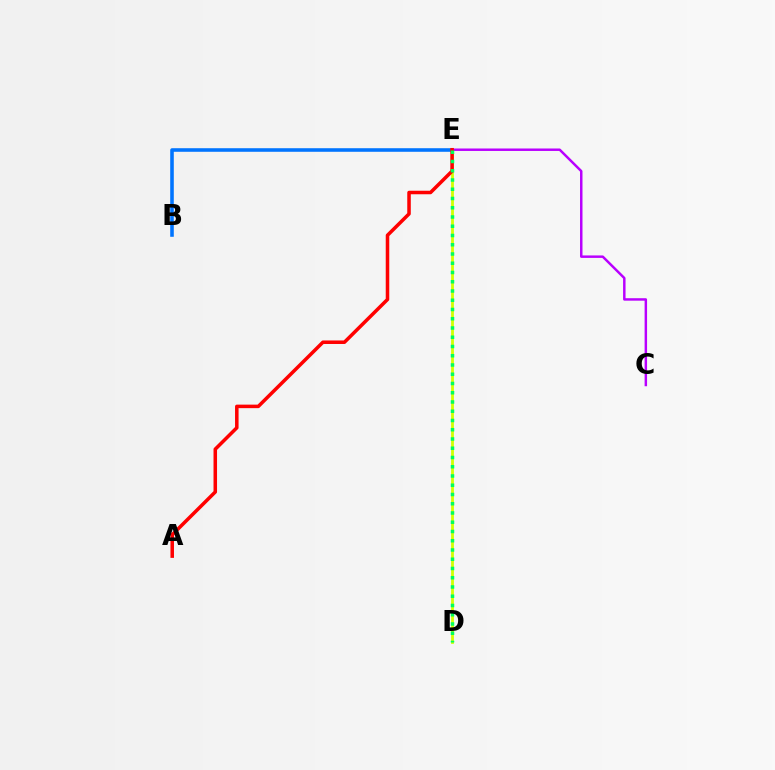{('D', 'E'): [{'color': '#d1ff00', 'line_style': 'solid', 'thickness': 2.0}, {'color': '#00ff5c', 'line_style': 'dotted', 'thickness': 2.51}], ('B', 'E'): [{'color': '#0074ff', 'line_style': 'solid', 'thickness': 2.57}], ('C', 'E'): [{'color': '#b900ff', 'line_style': 'solid', 'thickness': 1.77}], ('A', 'E'): [{'color': '#ff0000', 'line_style': 'solid', 'thickness': 2.54}]}